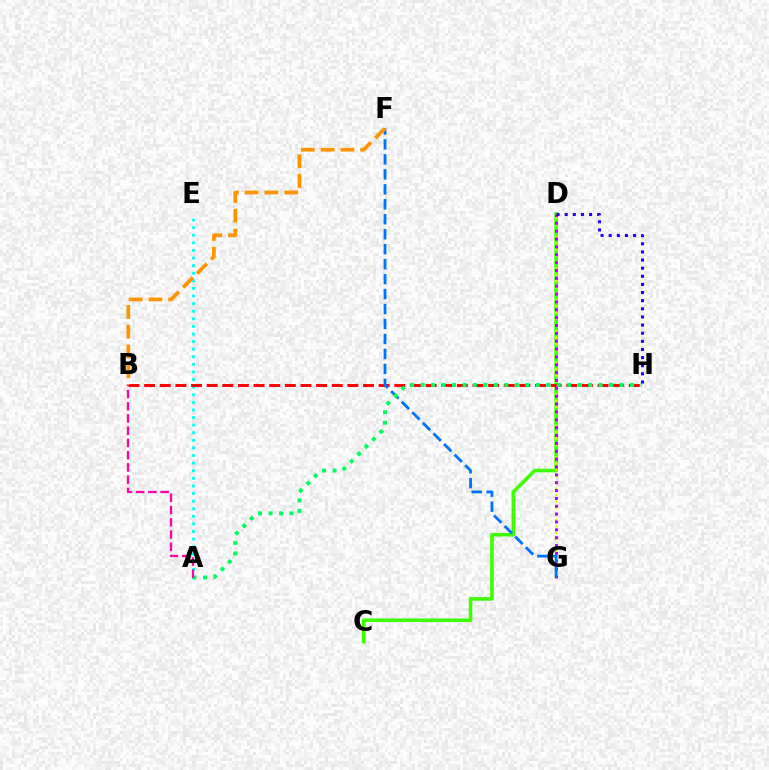{('C', 'D'): [{'color': '#3dff00', 'line_style': 'solid', 'thickness': 2.58}], ('A', 'E'): [{'color': '#00fff6', 'line_style': 'dotted', 'thickness': 2.06}], ('B', 'H'): [{'color': '#ff0000', 'line_style': 'dashed', 'thickness': 2.12}], ('D', 'G'): [{'color': '#d1ff00', 'line_style': 'dotted', 'thickness': 1.71}, {'color': '#b900ff', 'line_style': 'dotted', 'thickness': 2.14}], ('F', 'G'): [{'color': '#0074ff', 'line_style': 'dashed', 'thickness': 2.03}], ('A', 'H'): [{'color': '#00ff5c', 'line_style': 'dotted', 'thickness': 2.84}], ('A', 'B'): [{'color': '#ff00ac', 'line_style': 'dashed', 'thickness': 1.66}], ('D', 'H'): [{'color': '#2500ff', 'line_style': 'dotted', 'thickness': 2.21}], ('B', 'F'): [{'color': '#ff9400', 'line_style': 'dashed', 'thickness': 2.69}]}